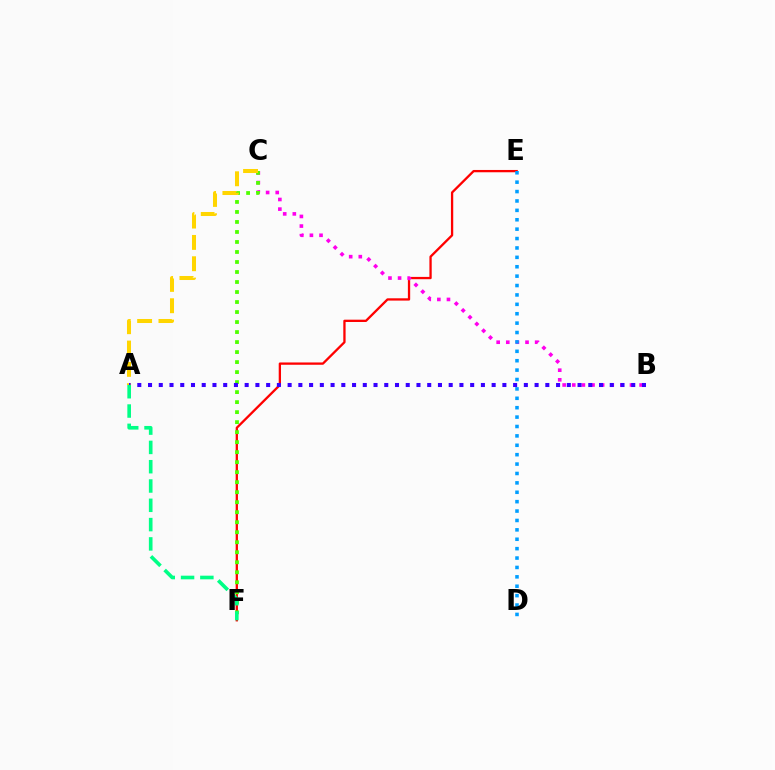{('E', 'F'): [{'color': '#ff0000', 'line_style': 'solid', 'thickness': 1.66}], ('B', 'C'): [{'color': '#ff00ed', 'line_style': 'dotted', 'thickness': 2.61}], ('C', 'F'): [{'color': '#4fff00', 'line_style': 'dotted', 'thickness': 2.72}], ('D', 'E'): [{'color': '#009eff', 'line_style': 'dotted', 'thickness': 2.55}], ('A', 'C'): [{'color': '#ffd500', 'line_style': 'dashed', 'thickness': 2.9}], ('A', 'B'): [{'color': '#3700ff', 'line_style': 'dotted', 'thickness': 2.92}], ('A', 'F'): [{'color': '#00ff86', 'line_style': 'dashed', 'thickness': 2.62}]}